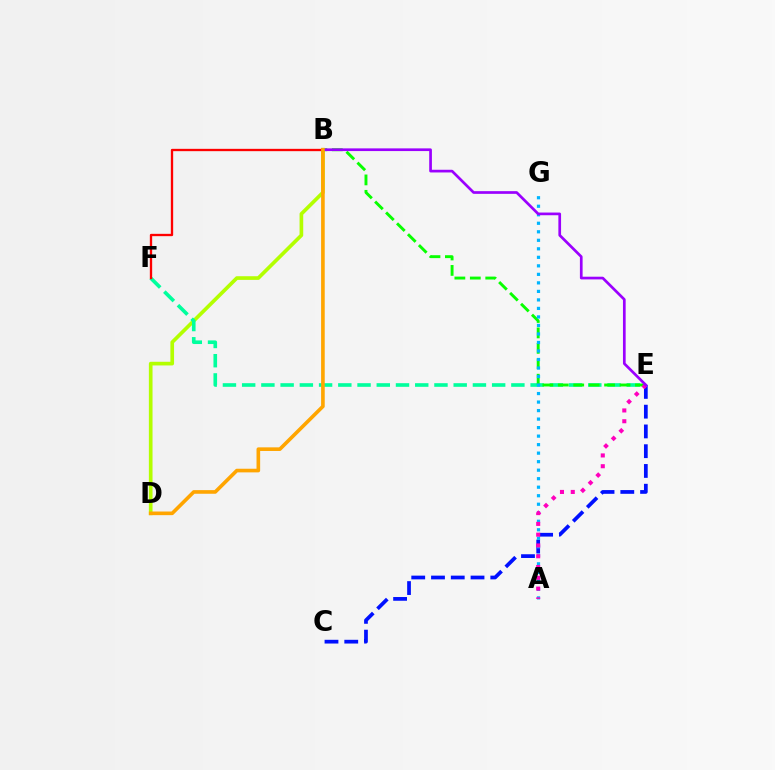{('B', 'D'): [{'color': '#b3ff00', 'line_style': 'solid', 'thickness': 2.64}, {'color': '#ffa500', 'line_style': 'solid', 'thickness': 2.61}], ('C', 'E'): [{'color': '#0010ff', 'line_style': 'dashed', 'thickness': 2.68}], ('E', 'F'): [{'color': '#00ff9d', 'line_style': 'dashed', 'thickness': 2.61}], ('B', 'E'): [{'color': '#08ff00', 'line_style': 'dashed', 'thickness': 2.1}, {'color': '#9b00ff', 'line_style': 'solid', 'thickness': 1.94}], ('B', 'F'): [{'color': '#ff0000', 'line_style': 'solid', 'thickness': 1.68}], ('A', 'G'): [{'color': '#00b5ff', 'line_style': 'dotted', 'thickness': 2.31}], ('A', 'E'): [{'color': '#ff00bd', 'line_style': 'dotted', 'thickness': 2.93}]}